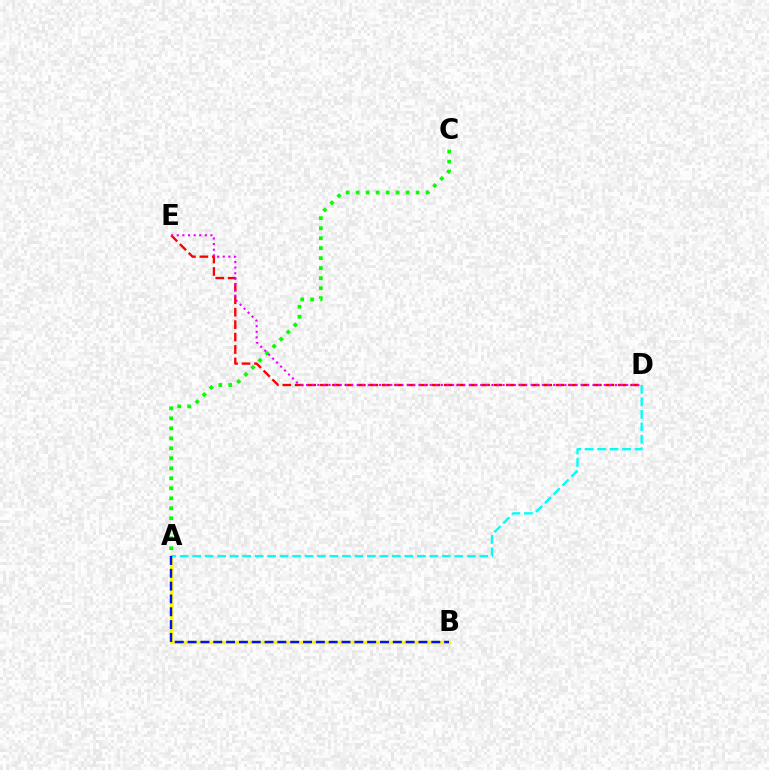{('A', 'B'): [{'color': '#fcf500', 'line_style': 'solid', 'thickness': 2.48}, {'color': '#0010ff', 'line_style': 'dashed', 'thickness': 1.74}], ('A', 'D'): [{'color': '#00fff6', 'line_style': 'dashed', 'thickness': 1.7}], ('D', 'E'): [{'color': '#ff0000', 'line_style': 'dashed', 'thickness': 1.69}, {'color': '#ee00ff', 'line_style': 'dotted', 'thickness': 1.53}], ('A', 'C'): [{'color': '#08ff00', 'line_style': 'dotted', 'thickness': 2.71}]}